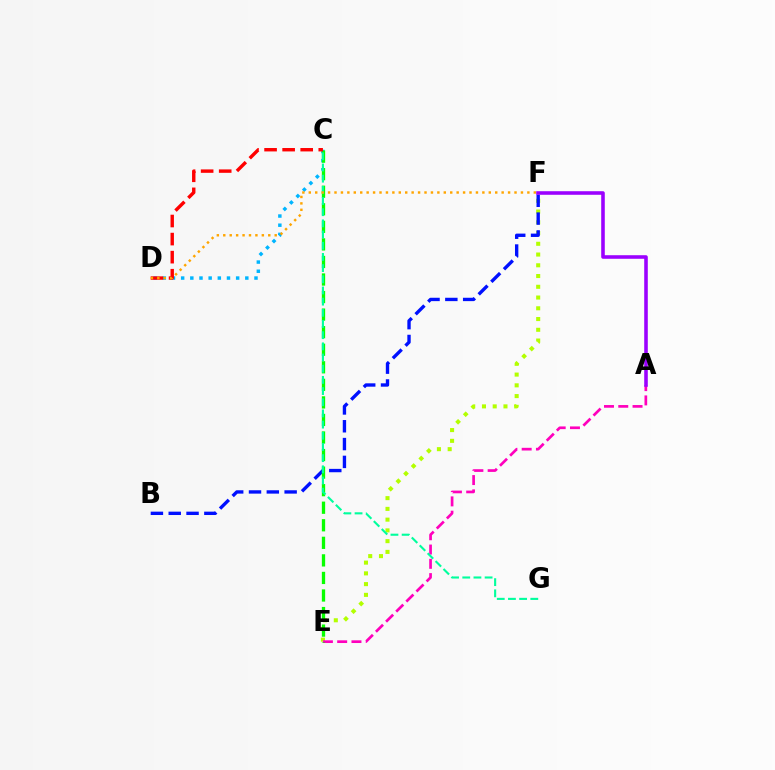{('C', 'D'): [{'color': '#00b5ff', 'line_style': 'dotted', 'thickness': 2.49}, {'color': '#ff0000', 'line_style': 'dashed', 'thickness': 2.45}], ('E', 'F'): [{'color': '#b3ff00', 'line_style': 'dotted', 'thickness': 2.92}], ('A', 'E'): [{'color': '#ff00bd', 'line_style': 'dashed', 'thickness': 1.94}], ('B', 'F'): [{'color': '#0010ff', 'line_style': 'dashed', 'thickness': 2.42}], ('C', 'E'): [{'color': '#08ff00', 'line_style': 'dashed', 'thickness': 2.38}], ('A', 'F'): [{'color': '#9b00ff', 'line_style': 'solid', 'thickness': 2.57}], ('C', 'G'): [{'color': '#00ff9d', 'line_style': 'dashed', 'thickness': 1.52}], ('D', 'F'): [{'color': '#ffa500', 'line_style': 'dotted', 'thickness': 1.75}]}